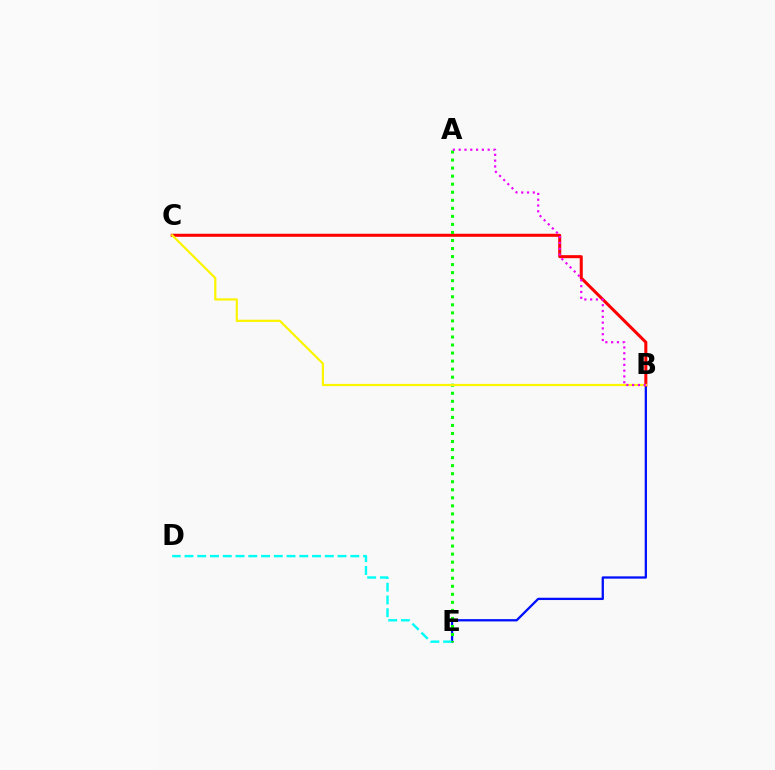{('B', 'E'): [{'color': '#0010ff', 'line_style': 'solid', 'thickness': 1.65}], ('D', 'E'): [{'color': '#00fff6', 'line_style': 'dashed', 'thickness': 1.73}], ('B', 'C'): [{'color': '#ff0000', 'line_style': 'solid', 'thickness': 2.18}, {'color': '#fcf500', 'line_style': 'solid', 'thickness': 1.6}], ('A', 'E'): [{'color': '#08ff00', 'line_style': 'dotted', 'thickness': 2.18}], ('A', 'B'): [{'color': '#ee00ff', 'line_style': 'dotted', 'thickness': 1.58}]}